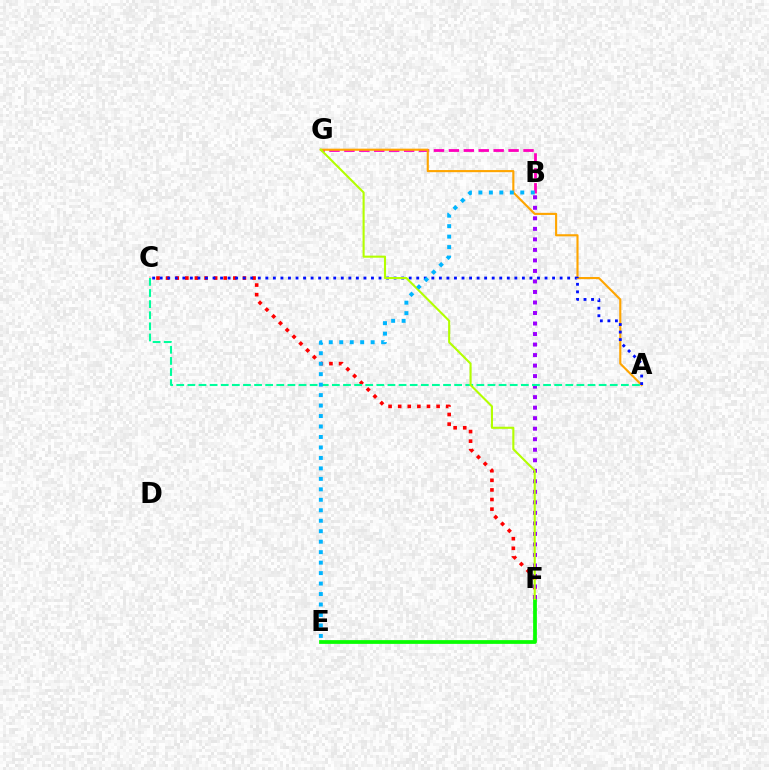{('B', 'G'): [{'color': '#ff00bd', 'line_style': 'dashed', 'thickness': 2.03}], ('E', 'F'): [{'color': '#08ff00', 'line_style': 'solid', 'thickness': 2.7}], ('A', 'G'): [{'color': '#ffa500', 'line_style': 'solid', 'thickness': 1.53}], ('C', 'F'): [{'color': '#ff0000', 'line_style': 'dotted', 'thickness': 2.61}], ('B', 'F'): [{'color': '#9b00ff', 'line_style': 'dotted', 'thickness': 2.86}], ('A', 'C'): [{'color': '#0010ff', 'line_style': 'dotted', 'thickness': 2.05}, {'color': '#00ff9d', 'line_style': 'dashed', 'thickness': 1.51}], ('F', 'G'): [{'color': '#b3ff00', 'line_style': 'solid', 'thickness': 1.5}], ('B', 'E'): [{'color': '#00b5ff', 'line_style': 'dotted', 'thickness': 2.84}]}